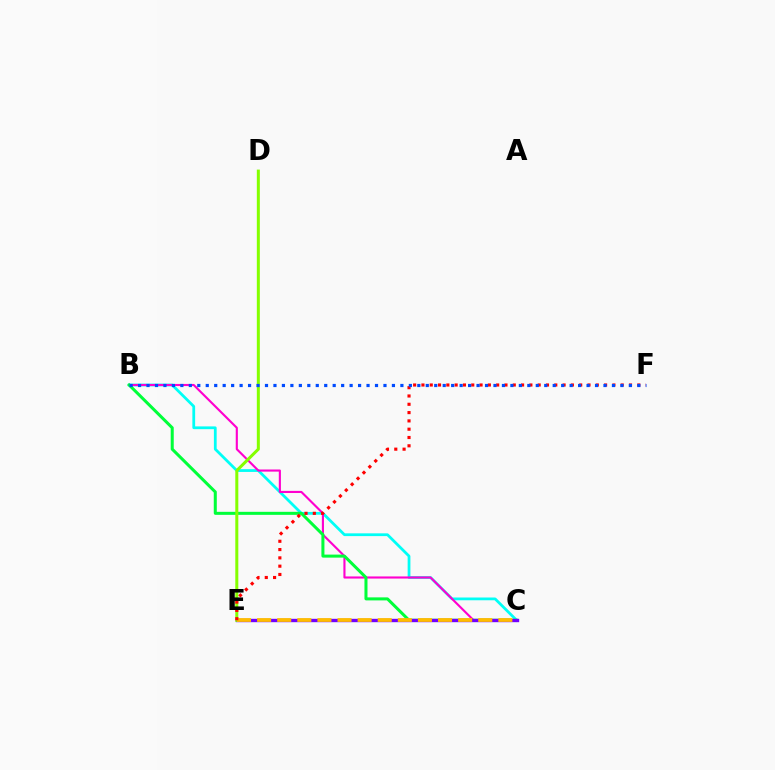{('B', 'C'): [{'color': '#00fff6', 'line_style': 'solid', 'thickness': 1.99}, {'color': '#ff00cf', 'line_style': 'solid', 'thickness': 1.53}, {'color': '#00ff39', 'line_style': 'solid', 'thickness': 2.18}], ('C', 'E'): [{'color': '#7200ff', 'line_style': 'solid', 'thickness': 2.43}, {'color': '#ffbd00', 'line_style': 'dashed', 'thickness': 2.73}], ('D', 'E'): [{'color': '#84ff00', 'line_style': 'solid', 'thickness': 2.17}], ('E', 'F'): [{'color': '#ff0000', 'line_style': 'dotted', 'thickness': 2.26}], ('B', 'F'): [{'color': '#004bff', 'line_style': 'dotted', 'thickness': 2.3}]}